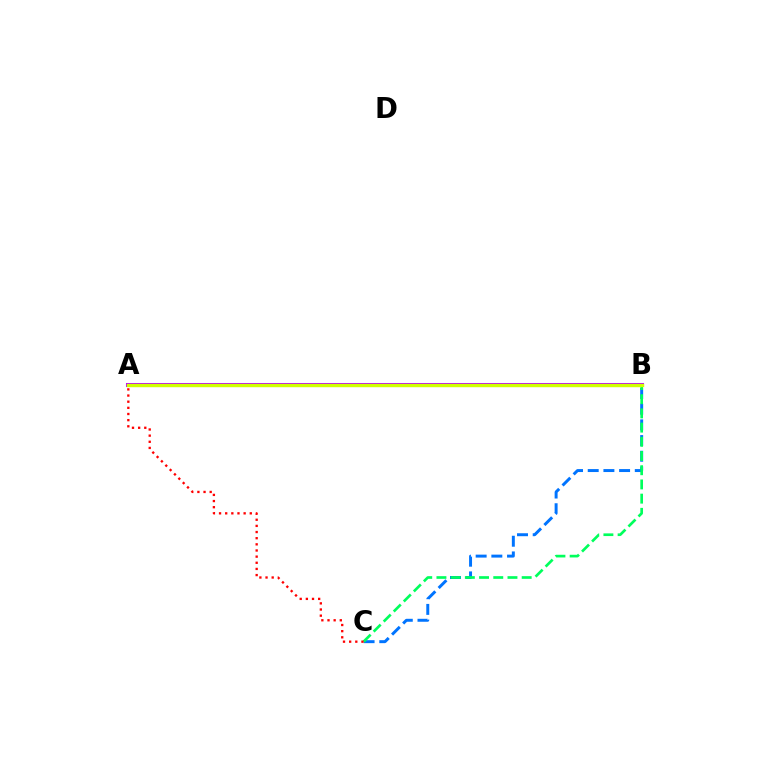{('B', 'C'): [{'color': '#0074ff', 'line_style': 'dashed', 'thickness': 2.13}, {'color': '#00ff5c', 'line_style': 'dashed', 'thickness': 1.93}], ('A', 'B'): [{'color': '#b900ff', 'line_style': 'solid', 'thickness': 2.9}, {'color': '#d1ff00', 'line_style': 'solid', 'thickness': 2.44}], ('A', 'C'): [{'color': '#ff0000', 'line_style': 'dotted', 'thickness': 1.67}]}